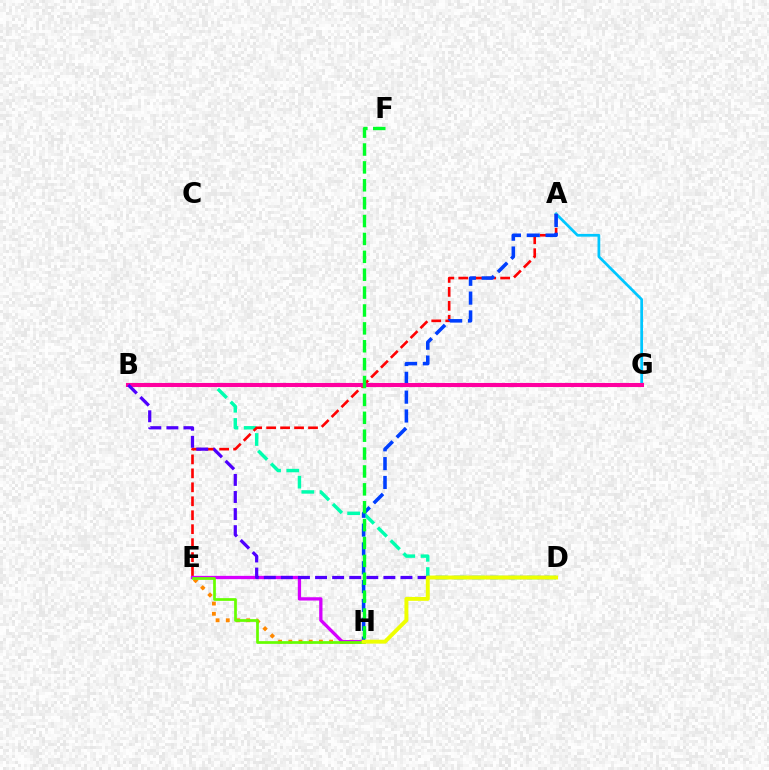{('A', 'G'): [{'color': '#00c7ff', 'line_style': 'solid', 'thickness': 1.97}], ('B', 'D'): [{'color': '#00ffaf', 'line_style': 'dashed', 'thickness': 2.47}, {'color': '#4f00ff', 'line_style': 'dashed', 'thickness': 2.32}], ('A', 'E'): [{'color': '#ff0000', 'line_style': 'dashed', 'thickness': 1.9}], ('E', 'H'): [{'color': '#ff8800', 'line_style': 'dotted', 'thickness': 2.77}, {'color': '#d600ff', 'line_style': 'solid', 'thickness': 2.36}, {'color': '#66ff00', 'line_style': 'solid', 'thickness': 1.96}], ('A', 'H'): [{'color': '#003fff', 'line_style': 'dashed', 'thickness': 2.56}], ('B', 'G'): [{'color': '#ff00a0', 'line_style': 'solid', 'thickness': 2.94}], ('F', 'H'): [{'color': '#00ff27', 'line_style': 'dashed', 'thickness': 2.43}], ('D', 'H'): [{'color': '#eeff00', 'line_style': 'solid', 'thickness': 2.81}]}